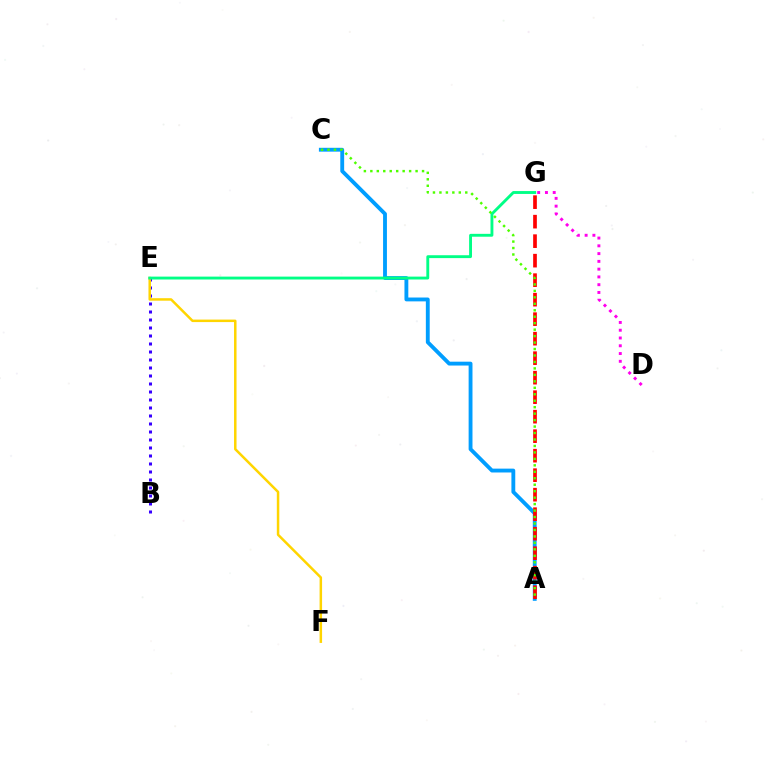{('A', 'C'): [{'color': '#009eff', 'line_style': 'solid', 'thickness': 2.77}, {'color': '#4fff00', 'line_style': 'dotted', 'thickness': 1.76}], ('B', 'E'): [{'color': '#3700ff', 'line_style': 'dotted', 'thickness': 2.17}], ('A', 'G'): [{'color': '#ff0000', 'line_style': 'dashed', 'thickness': 2.65}], ('E', 'F'): [{'color': '#ffd500', 'line_style': 'solid', 'thickness': 1.8}], ('E', 'G'): [{'color': '#00ff86', 'line_style': 'solid', 'thickness': 2.07}], ('D', 'G'): [{'color': '#ff00ed', 'line_style': 'dotted', 'thickness': 2.11}]}